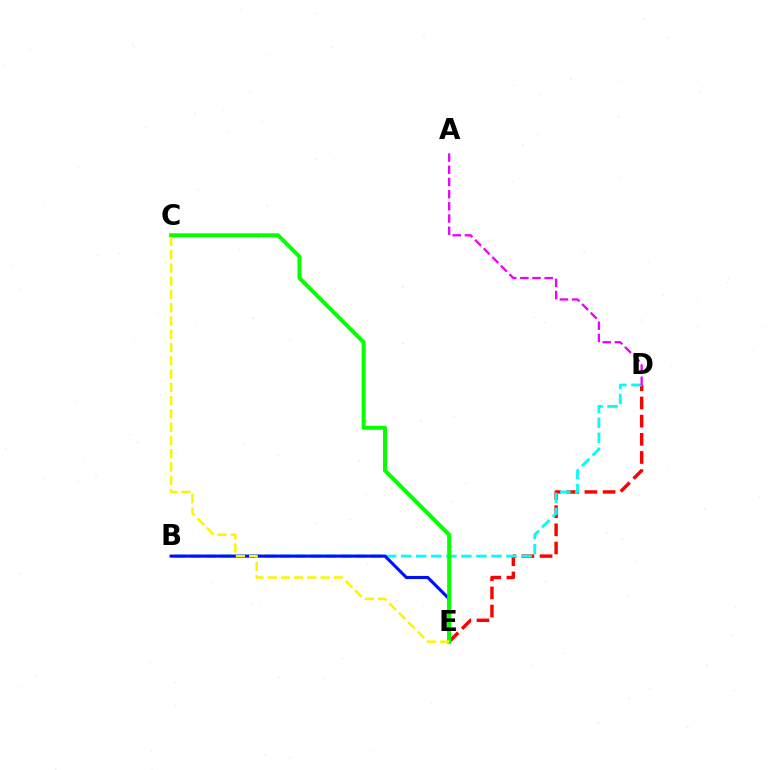{('D', 'E'): [{'color': '#ff0000', 'line_style': 'dashed', 'thickness': 2.47}], ('B', 'D'): [{'color': '#00fff6', 'line_style': 'dashed', 'thickness': 2.04}], ('A', 'D'): [{'color': '#ee00ff', 'line_style': 'dashed', 'thickness': 1.66}], ('B', 'E'): [{'color': '#0010ff', 'line_style': 'solid', 'thickness': 2.24}], ('C', 'E'): [{'color': '#08ff00', 'line_style': 'solid', 'thickness': 2.87}, {'color': '#fcf500', 'line_style': 'dashed', 'thickness': 1.8}]}